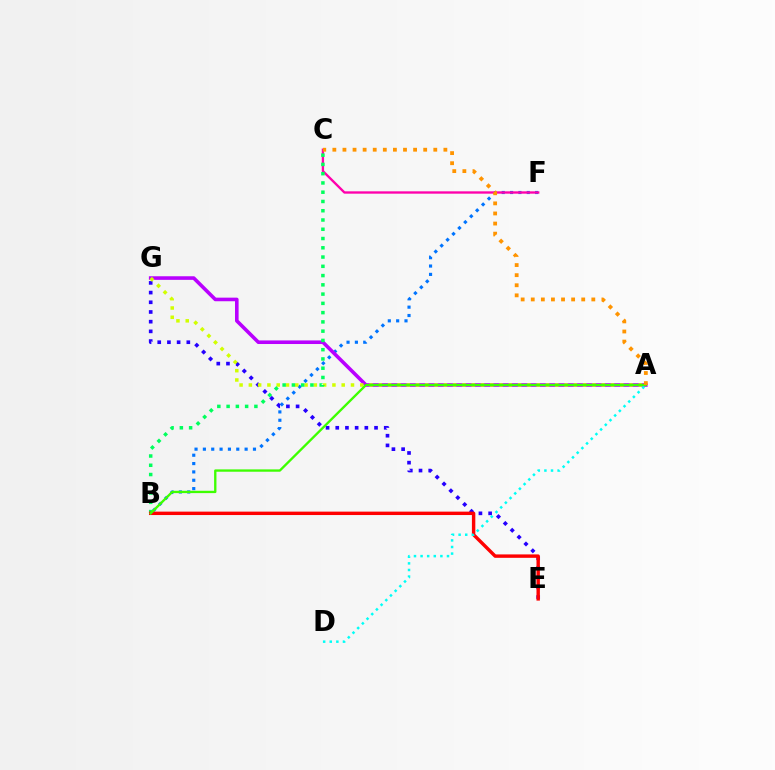{('B', 'F'): [{'color': '#0074ff', 'line_style': 'dotted', 'thickness': 2.27}], ('E', 'G'): [{'color': '#2500ff', 'line_style': 'dotted', 'thickness': 2.63}], ('A', 'G'): [{'color': '#b900ff', 'line_style': 'solid', 'thickness': 2.59}, {'color': '#d1ff00', 'line_style': 'dotted', 'thickness': 2.52}], ('C', 'F'): [{'color': '#ff00ac', 'line_style': 'solid', 'thickness': 1.69}], ('B', 'C'): [{'color': '#00ff5c', 'line_style': 'dotted', 'thickness': 2.52}], ('B', 'E'): [{'color': '#ff0000', 'line_style': 'solid', 'thickness': 2.46}], ('A', 'B'): [{'color': '#3dff00', 'line_style': 'solid', 'thickness': 1.68}], ('A', 'D'): [{'color': '#00fff6', 'line_style': 'dotted', 'thickness': 1.79}], ('A', 'C'): [{'color': '#ff9400', 'line_style': 'dotted', 'thickness': 2.74}]}